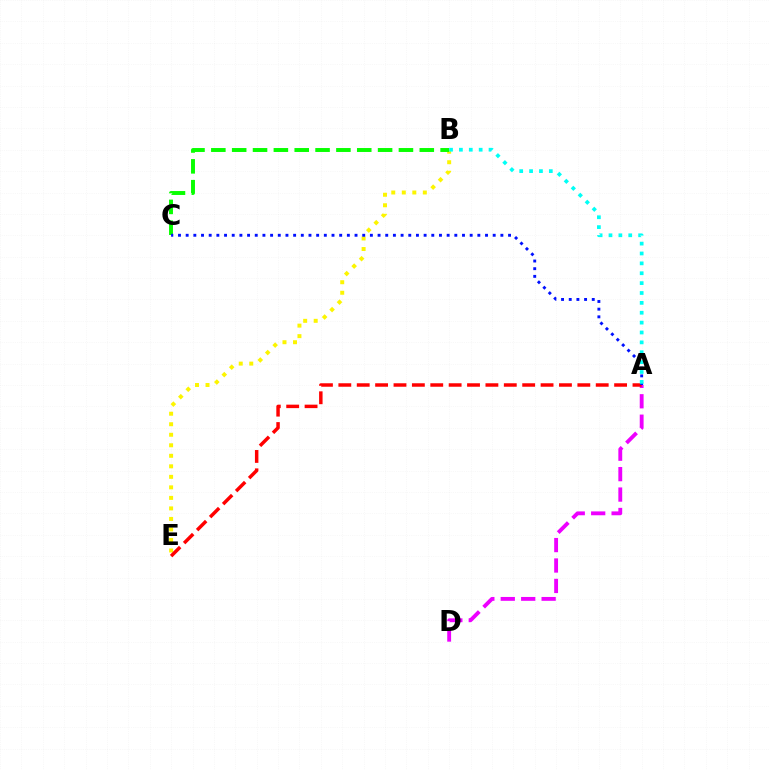{('A', 'D'): [{'color': '#ee00ff', 'line_style': 'dashed', 'thickness': 2.78}], ('B', 'E'): [{'color': '#fcf500', 'line_style': 'dotted', 'thickness': 2.86}], ('B', 'C'): [{'color': '#08ff00', 'line_style': 'dashed', 'thickness': 2.83}], ('A', 'E'): [{'color': '#ff0000', 'line_style': 'dashed', 'thickness': 2.5}], ('A', 'C'): [{'color': '#0010ff', 'line_style': 'dotted', 'thickness': 2.09}], ('A', 'B'): [{'color': '#00fff6', 'line_style': 'dotted', 'thickness': 2.68}]}